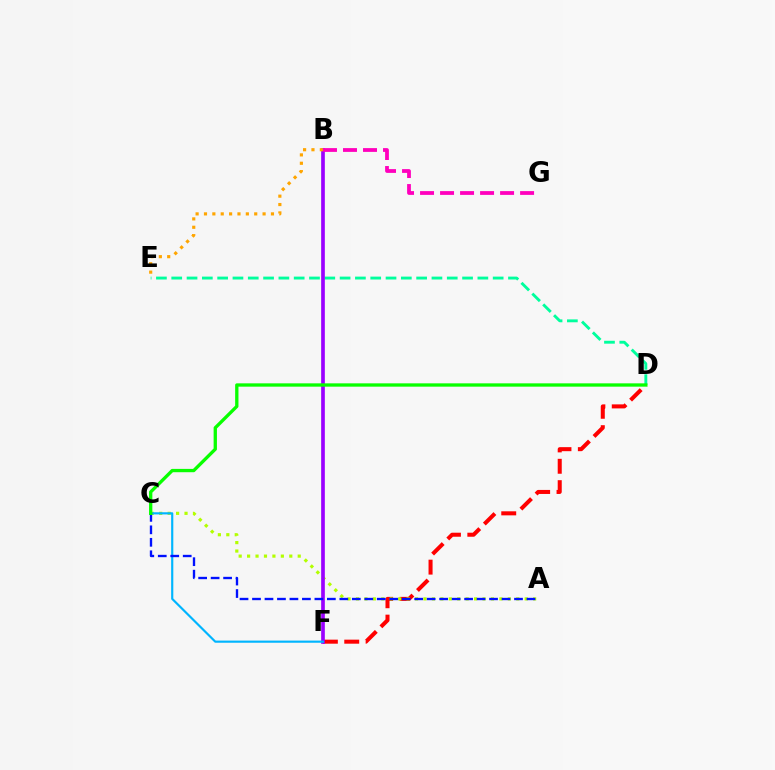{('D', 'F'): [{'color': '#ff0000', 'line_style': 'dashed', 'thickness': 2.9}], ('A', 'C'): [{'color': '#b3ff00', 'line_style': 'dotted', 'thickness': 2.29}, {'color': '#0010ff', 'line_style': 'dashed', 'thickness': 1.69}], ('D', 'E'): [{'color': '#00ff9d', 'line_style': 'dashed', 'thickness': 2.08}], ('B', 'F'): [{'color': '#9b00ff', 'line_style': 'solid', 'thickness': 2.64}], ('C', 'F'): [{'color': '#00b5ff', 'line_style': 'solid', 'thickness': 1.56}], ('B', 'E'): [{'color': '#ffa500', 'line_style': 'dotted', 'thickness': 2.27}], ('C', 'D'): [{'color': '#08ff00', 'line_style': 'solid', 'thickness': 2.39}], ('B', 'G'): [{'color': '#ff00bd', 'line_style': 'dashed', 'thickness': 2.72}]}